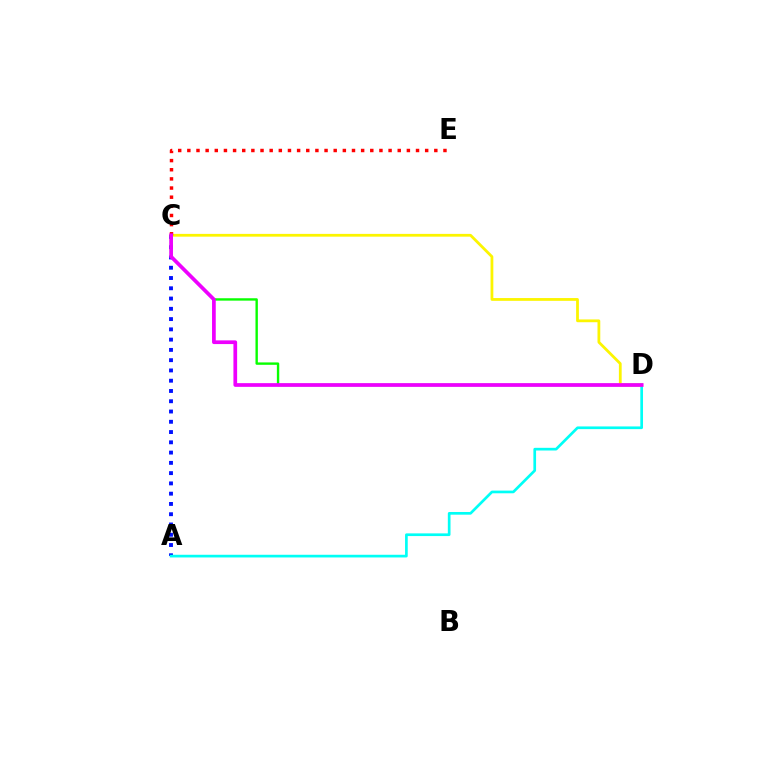{('A', 'C'): [{'color': '#0010ff', 'line_style': 'dotted', 'thickness': 2.79}], ('C', 'D'): [{'color': '#08ff00', 'line_style': 'solid', 'thickness': 1.72}, {'color': '#fcf500', 'line_style': 'solid', 'thickness': 2.0}, {'color': '#ee00ff', 'line_style': 'solid', 'thickness': 2.67}], ('A', 'D'): [{'color': '#00fff6', 'line_style': 'solid', 'thickness': 1.93}], ('C', 'E'): [{'color': '#ff0000', 'line_style': 'dotted', 'thickness': 2.49}]}